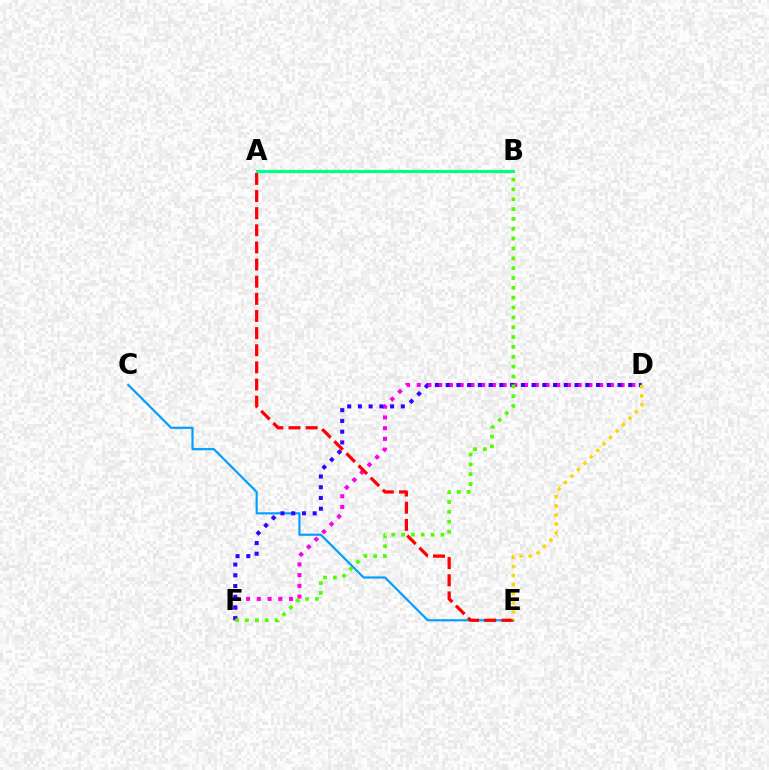{('C', 'E'): [{'color': '#009eff', 'line_style': 'solid', 'thickness': 1.56}], ('D', 'F'): [{'color': '#ff00ed', 'line_style': 'dotted', 'thickness': 2.92}, {'color': '#3700ff', 'line_style': 'dotted', 'thickness': 2.92}], ('A', 'E'): [{'color': '#ff0000', 'line_style': 'dashed', 'thickness': 2.33}], ('A', 'B'): [{'color': '#00ff86', 'line_style': 'solid', 'thickness': 2.27}], ('B', 'F'): [{'color': '#4fff00', 'line_style': 'dotted', 'thickness': 2.67}], ('D', 'E'): [{'color': '#ffd500', 'line_style': 'dotted', 'thickness': 2.47}]}